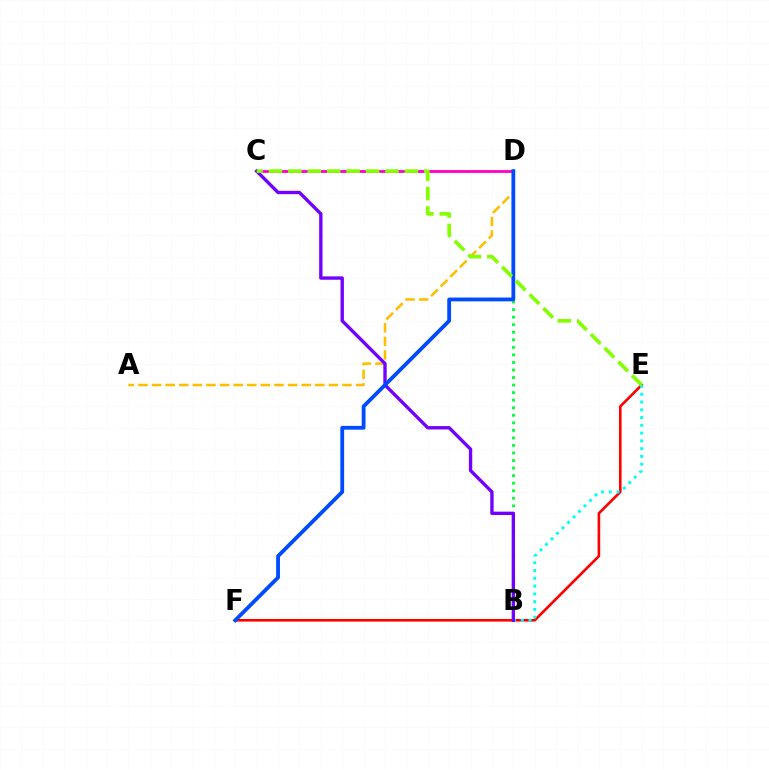{('C', 'D'): [{'color': '#ff00cf', 'line_style': 'solid', 'thickness': 2.04}], ('E', 'F'): [{'color': '#ff0000', 'line_style': 'solid', 'thickness': 1.89}], ('A', 'D'): [{'color': '#ffbd00', 'line_style': 'dashed', 'thickness': 1.85}], ('B', 'D'): [{'color': '#00ff39', 'line_style': 'dotted', 'thickness': 2.05}], ('B', 'E'): [{'color': '#00fff6', 'line_style': 'dotted', 'thickness': 2.11}], ('B', 'C'): [{'color': '#7200ff', 'line_style': 'solid', 'thickness': 2.41}], ('D', 'F'): [{'color': '#004bff', 'line_style': 'solid', 'thickness': 2.74}], ('C', 'E'): [{'color': '#84ff00', 'line_style': 'dashed', 'thickness': 2.64}]}